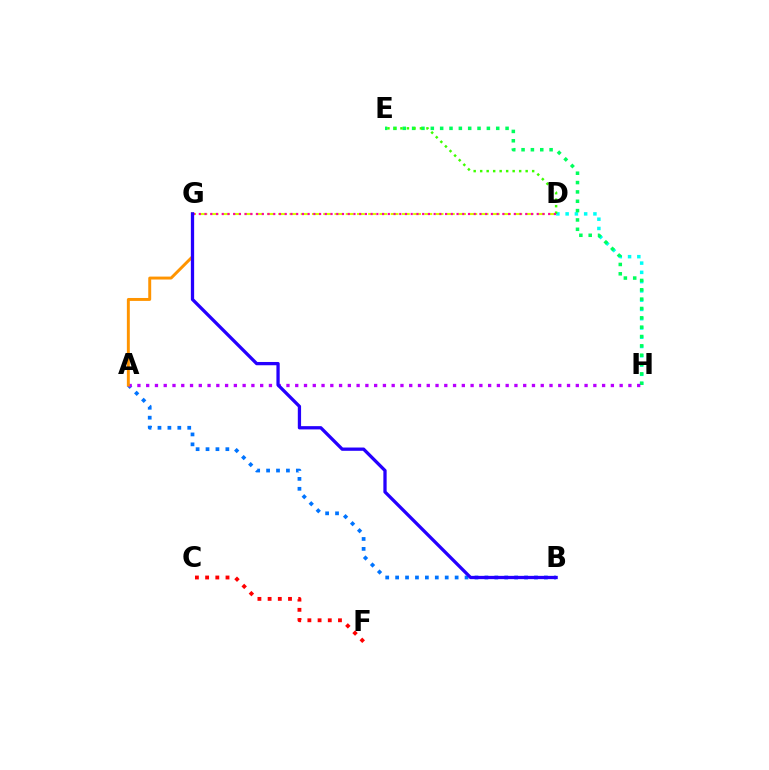{('D', 'H'): [{'color': '#00fff6', 'line_style': 'dotted', 'thickness': 2.52}], ('A', 'B'): [{'color': '#0074ff', 'line_style': 'dotted', 'thickness': 2.7}], ('E', 'H'): [{'color': '#00ff5c', 'line_style': 'dotted', 'thickness': 2.54}], ('A', 'H'): [{'color': '#b900ff', 'line_style': 'dotted', 'thickness': 2.38}], ('A', 'G'): [{'color': '#ff9400', 'line_style': 'solid', 'thickness': 2.11}], ('C', 'F'): [{'color': '#ff0000', 'line_style': 'dotted', 'thickness': 2.77}], ('D', 'E'): [{'color': '#3dff00', 'line_style': 'dotted', 'thickness': 1.77}], ('D', 'G'): [{'color': '#d1ff00', 'line_style': 'dashed', 'thickness': 1.53}, {'color': '#ff00ac', 'line_style': 'dotted', 'thickness': 1.56}], ('B', 'G'): [{'color': '#2500ff', 'line_style': 'solid', 'thickness': 2.36}]}